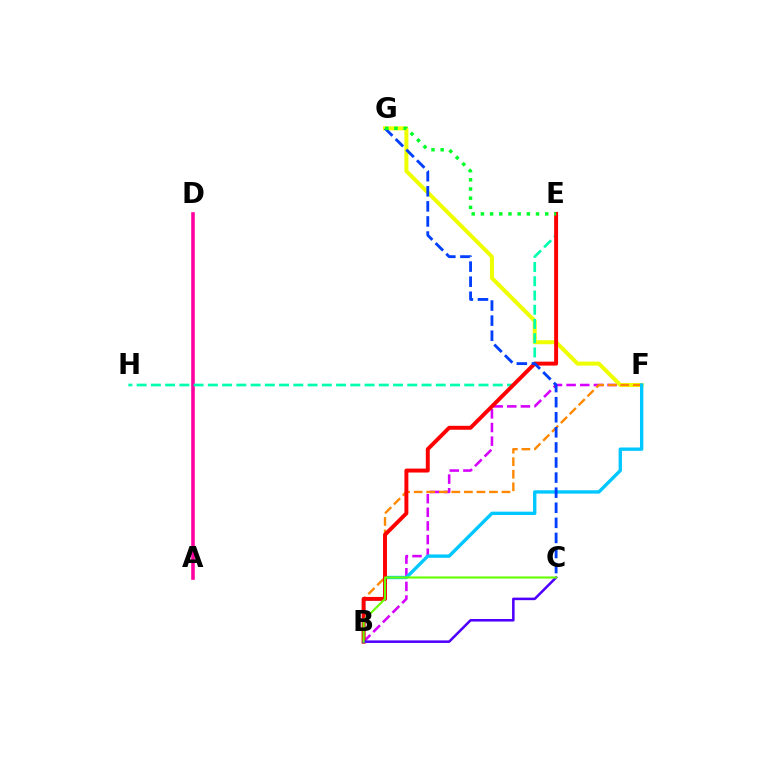{('B', 'F'): [{'color': '#d600ff', 'line_style': 'dashed', 'thickness': 1.85}, {'color': '#ff8800', 'line_style': 'dashed', 'thickness': 1.7}, {'color': '#00c7ff', 'line_style': 'solid', 'thickness': 2.42}], ('F', 'G'): [{'color': '#eeff00', 'line_style': 'solid', 'thickness': 2.89}], ('A', 'D'): [{'color': '#ff00a0', 'line_style': 'solid', 'thickness': 2.58}], ('E', 'H'): [{'color': '#00ffaf', 'line_style': 'dashed', 'thickness': 1.94}], ('B', 'E'): [{'color': '#ff0000', 'line_style': 'solid', 'thickness': 2.83}], ('C', 'G'): [{'color': '#003fff', 'line_style': 'dashed', 'thickness': 2.05}], ('B', 'C'): [{'color': '#4f00ff', 'line_style': 'solid', 'thickness': 1.83}, {'color': '#66ff00', 'line_style': 'solid', 'thickness': 1.53}], ('E', 'G'): [{'color': '#00ff27', 'line_style': 'dotted', 'thickness': 2.5}]}